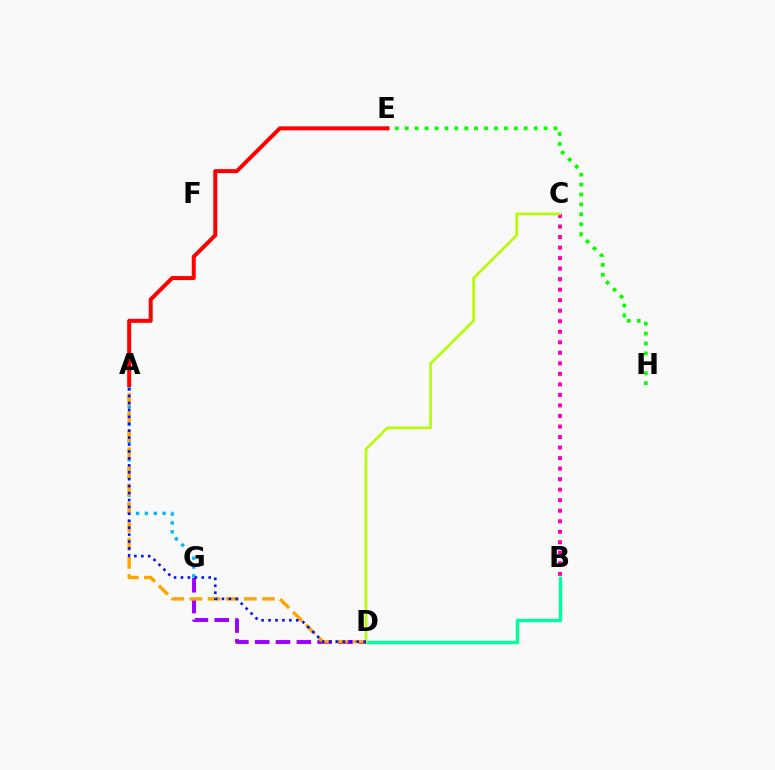{('B', 'D'): [{'color': '#00ff9d', 'line_style': 'solid', 'thickness': 2.44}], ('D', 'G'): [{'color': '#9b00ff', 'line_style': 'dashed', 'thickness': 2.83}], ('B', 'C'): [{'color': '#ff00bd', 'line_style': 'dotted', 'thickness': 2.86}], ('A', 'G'): [{'color': '#00b5ff', 'line_style': 'dotted', 'thickness': 2.4}], ('A', 'D'): [{'color': '#ffa500', 'line_style': 'dashed', 'thickness': 2.46}, {'color': '#0010ff', 'line_style': 'dotted', 'thickness': 1.88}], ('E', 'H'): [{'color': '#08ff00', 'line_style': 'dotted', 'thickness': 2.69}], ('C', 'D'): [{'color': '#b3ff00', 'line_style': 'solid', 'thickness': 1.9}], ('A', 'E'): [{'color': '#ff0000', 'line_style': 'solid', 'thickness': 2.87}]}